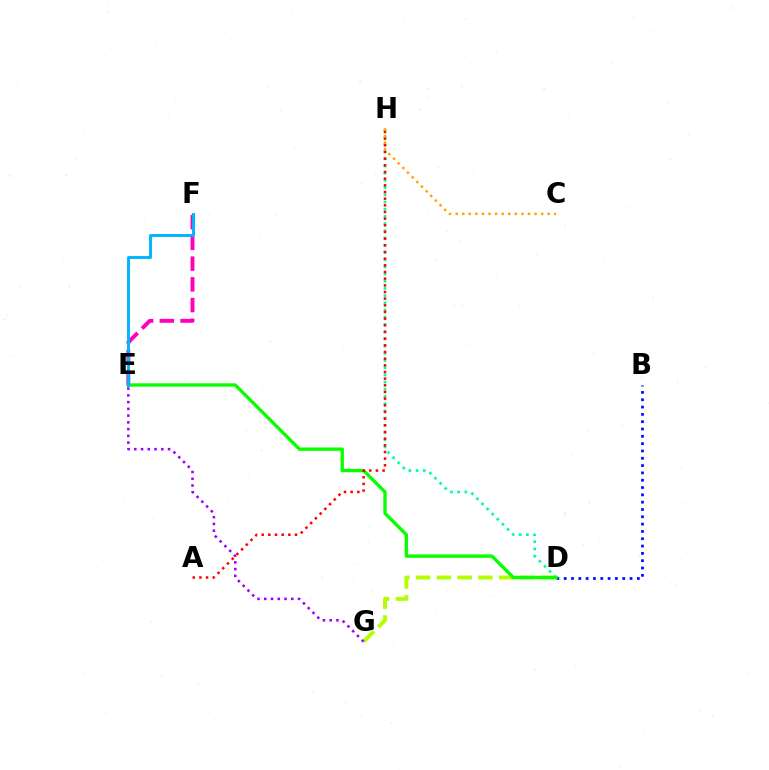{('E', 'F'): [{'color': '#ff00bd', 'line_style': 'dashed', 'thickness': 2.82}, {'color': '#00b5ff', 'line_style': 'solid', 'thickness': 2.11}], ('D', 'H'): [{'color': '#00ff9d', 'line_style': 'dotted', 'thickness': 1.96}], ('D', 'G'): [{'color': '#b3ff00', 'line_style': 'dashed', 'thickness': 2.82}], ('B', 'D'): [{'color': '#0010ff', 'line_style': 'dotted', 'thickness': 1.99}], ('D', 'E'): [{'color': '#08ff00', 'line_style': 'solid', 'thickness': 2.42}], ('E', 'G'): [{'color': '#9b00ff', 'line_style': 'dotted', 'thickness': 1.83}], ('A', 'H'): [{'color': '#ff0000', 'line_style': 'dotted', 'thickness': 1.81}], ('C', 'H'): [{'color': '#ffa500', 'line_style': 'dotted', 'thickness': 1.79}]}